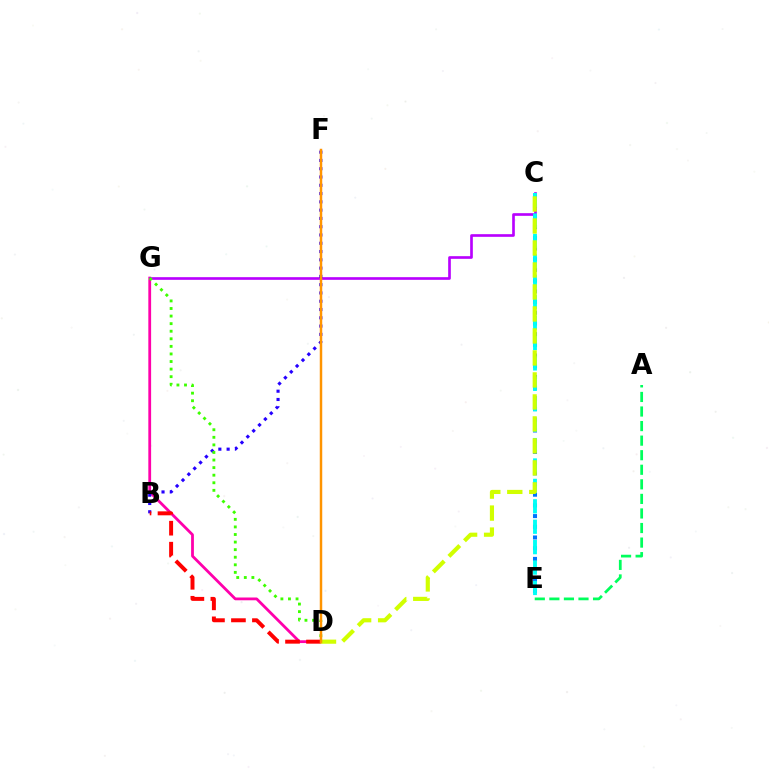{('C', 'E'): [{'color': '#0074ff', 'line_style': 'dotted', 'thickness': 2.91}, {'color': '#00fff6', 'line_style': 'dashed', 'thickness': 2.77}], ('D', 'G'): [{'color': '#ff00ac', 'line_style': 'solid', 'thickness': 2.01}, {'color': '#3dff00', 'line_style': 'dotted', 'thickness': 2.06}], ('C', 'G'): [{'color': '#b900ff', 'line_style': 'solid', 'thickness': 1.91}], ('B', 'F'): [{'color': '#2500ff', 'line_style': 'dotted', 'thickness': 2.25}], ('B', 'D'): [{'color': '#ff0000', 'line_style': 'dashed', 'thickness': 2.85}], ('A', 'E'): [{'color': '#00ff5c', 'line_style': 'dashed', 'thickness': 1.98}], ('C', 'D'): [{'color': '#d1ff00', 'line_style': 'dashed', 'thickness': 2.99}], ('D', 'F'): [{'color': '#ff9400', 'line_style': 'solid', 'thickness': 1.77}]}